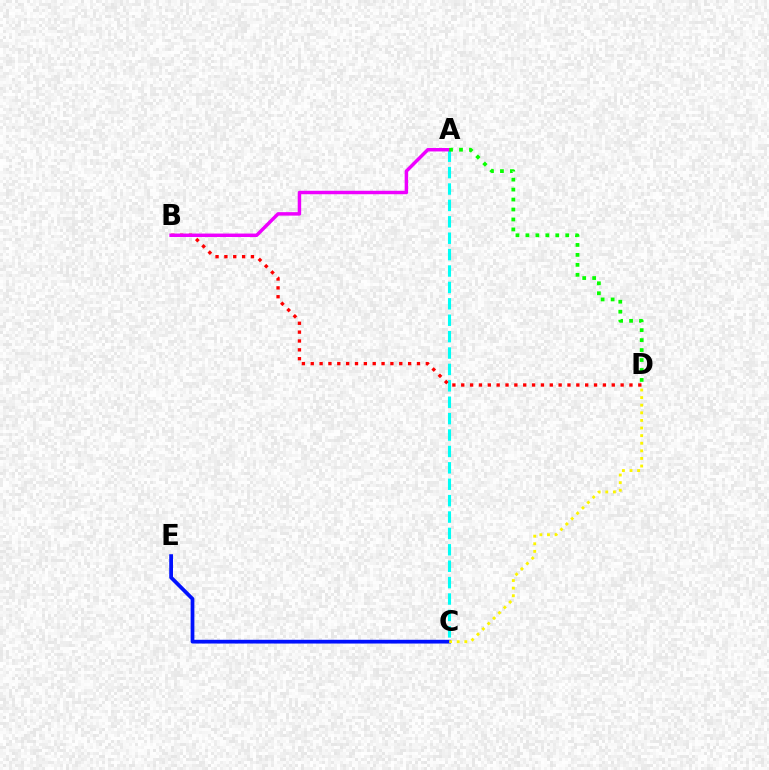{('A', 'C'): [{'color': '#00fff6', 'line_style': 'dashed', 'thickness': 2.23}], ('B', 'D'): [{'color': '#ff0000', 'line_style': 'dotted', 'thickness': 2.41}], ('C', 'E'): [{'color': '#0010ff', 'line_style': 'solid', 'thickness': 2.7}], ('A', 'B'): [{'color': '#ee00ff', 'line_style': 'solid', 'thickness': 2.49}], ('C', 'D'): [{'color': '#fcf500', 'line_style': 'dotted', 'thickness': 2.07}], ('A', 'D'): [{'color': '#08ff00', 'line_style': 'dotted', 'thickness': 2.71}]}